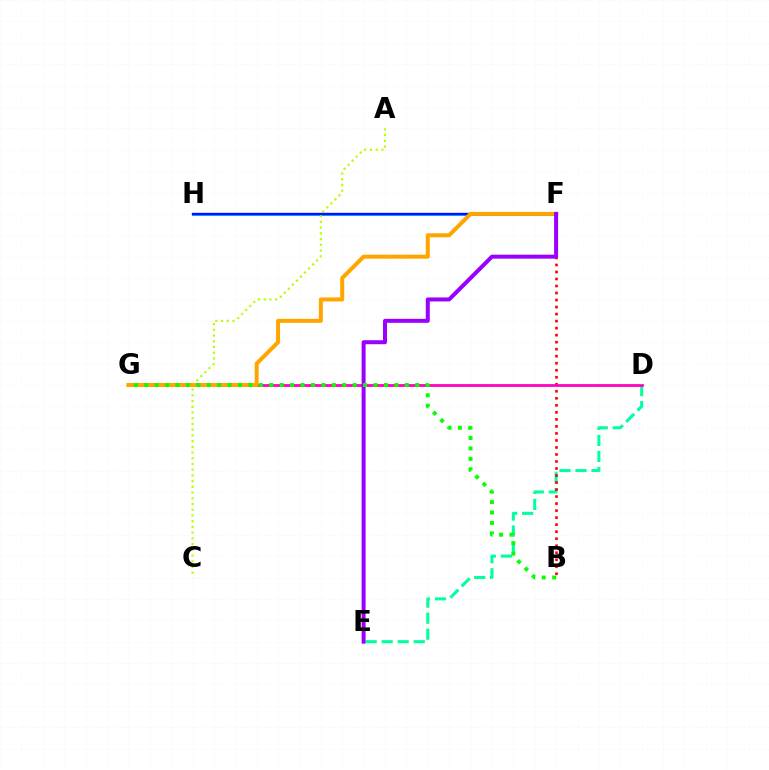{('F', 'H'): [{'color': '#00b5ff', 'line_style': 'solid', 'thickness': 2.2}, {'color': '#0010ff', 'line_style': 'solid', 'thickness': 1.68}], ('D', 'E'): [{'color': '#00ff9d', 'line_style': 'dashed', 'thickness': 2.18}], ('A', 'C'): [{'color': '#b3ff00', 'line_style': 'dotted', 'thickness': 1.55}], ('B', 'F'): [{'color': '#ff0000', 'line_style': 'dotted', 'thickness': 1.91}], ('D', 'G'): [{'color': '#ff00bd', 'line_style': 'solid', 'thickness': 1.99}], ('F', 'G'): [{'color': '#ffa500', 'line_style': 'solid', 'thickness': 2.89}], ('E', 'F'): [{'color': '#9b00ff', 'line_style': 'solid', 'thickness': 2.87}], ('B', 'G'): [{'color': '#08ff00', 'line_style': 'dotted', 'thickness': 2.83}]}